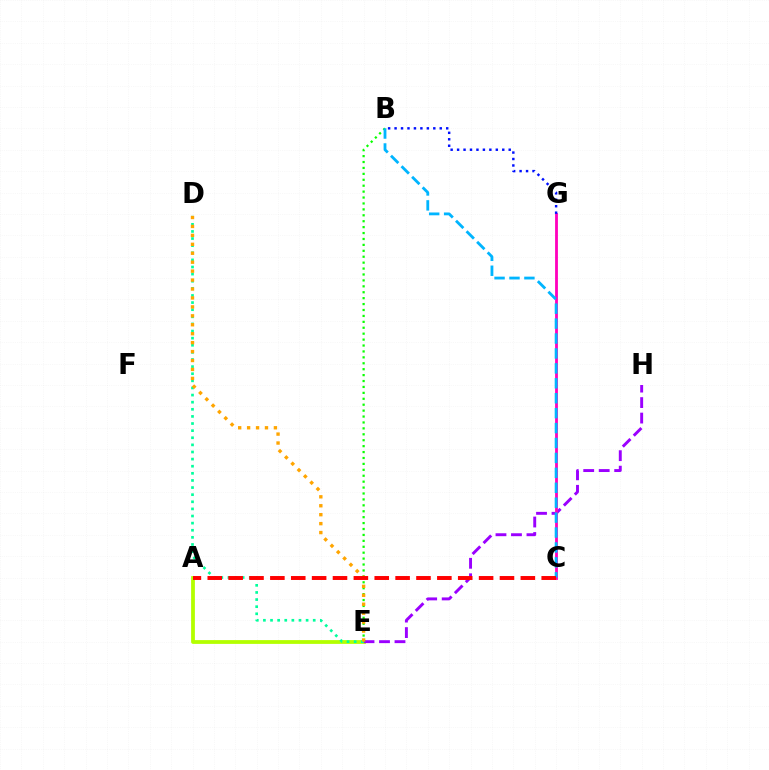{('A', 'E'): [{'color': '#b3ff00', 'line_style': 'solid', 'thickness': 2.72}], ('E', 'H'): [{'color': '#9b00ff', 'line_style': 'dashed', 'thickness': 2.1}], ('C', 'G'): [{'color': '#ff00bd', 'line_style': 'solid', 'thickness': 2.02}], ('B', 'E'): [{'color': '#08ff00', 'line_style': 'dotted', 'thickness': 1.61}], ('D', 'E'): [{'color': '#00ff9d', 'line_style': 'dotted', 'thickness': 1.93}, {'color': '#ffa500', 'line_style': 'dotted', 'thickness': 2.43}], ('B', 'C'): [{'color': '#00b5ff', 'line_style': 'dashed', 'thickness': 2.03}], ('A', 'C'): [{'color': '#ff0000', 'line_style': 'dashed', 'thickness': 2.84}], ('B', 'G'): [{'color': '#0010ff', 'line_style': 'dotted', 'thickness': 1.75}]}